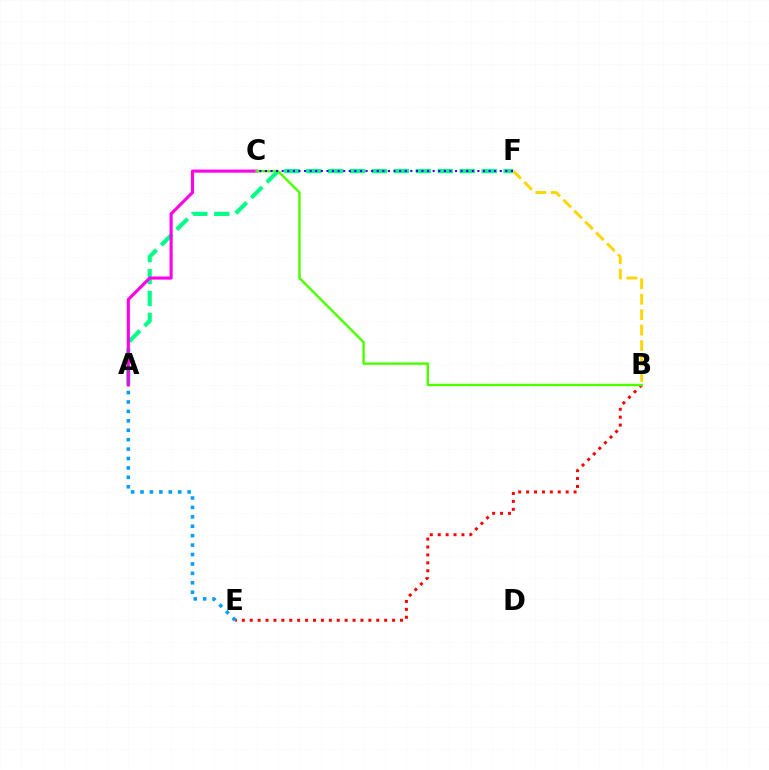{('A', 'F'): [{'color': '#00ff86', 'line_style': 'dashed', 'thickness': 2.98}], ('A', 'C'): [{'color': '#ff00ed', 'line_style': 'solid', 'thickness': 2.24}], ('B', 'E'): [{'color': '#ff0000', 'line_style': 'dotted', 'thickness': 2.15}], ('B', 'C'): [{'color': '#4fff00', 'line_style': 'solid', 'thickness': 1.76}], ('B', 'F'): [{'color': '#ffd500', 'line_style': 'dashed', 'thickness': 2.1}], ('A', 'E'): [{'color': '#009eff', 'line_style': 'dotted', 'thickness': 2.56}], ('C', 'F'): [{'color': '#3700ff', 'line_style': 'dotted', 'thickness': 1.52}]}